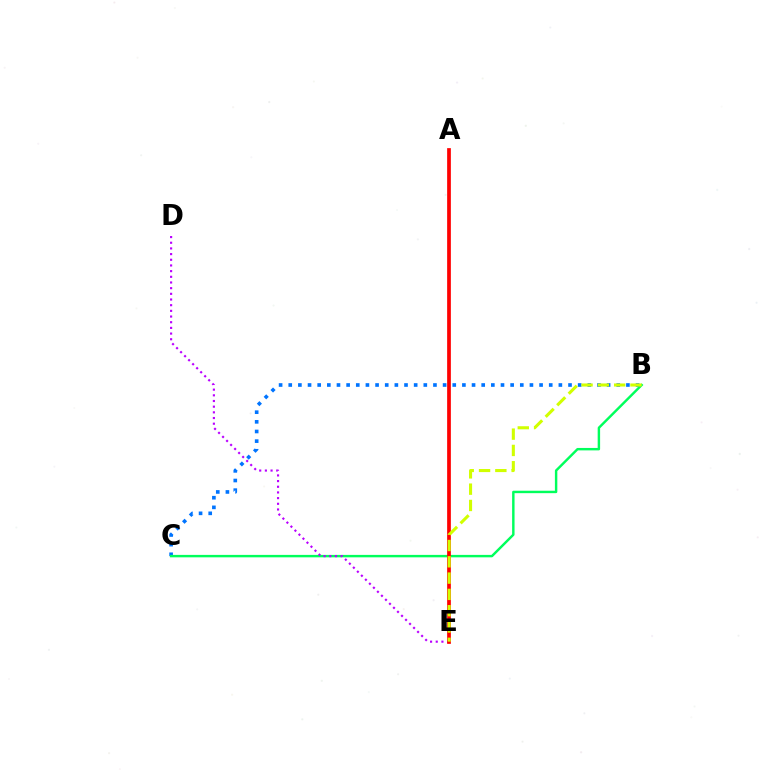{('B', 'C'): [{'color': '#0074ff', 'line_style': 'dotted', 'thickness': 2.62}, {'color': '#00ff5c', 'line_style': 'solid', 'thickness': 1.75}], ('D', 'E'): [{'color': '#b900ff', 'line_style': 'dotted', 'thickness': 1.54}], ('A', 'E'): [{'color': '#ff0000', 'line_style': 'solid', 'thickness': 2.68}], ('B', 'E'): [{'color': '#d1ff00', 'line_style': 'dashed', 'thickness': 2.21}]}